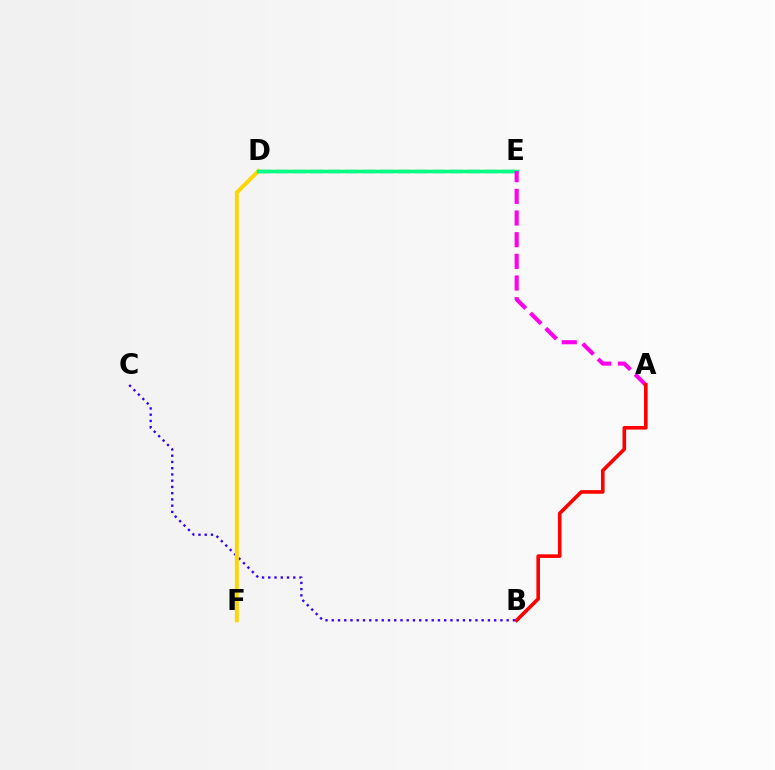{('B', 'C'): [{'color': '#3700ff', 'line_style': 'dotted', 'thickness': 1.7}], ('D', 'E'): [{'color': '#009eff', 'line_style': 'dashed', 'thickness': 2.37}, {'color': '#4fff00', 'line_style': 'solid', 'thickness': 2.4}, {'color': '#00ff86', 'line_style': 'solid', 'thickness': 2.41}], ('D', 'F'): [{'color': '#ffd500', 'line_style': 'solid', 'thickness': 2.83}], ('A', 'E'): [{'color': '#ff00ed', 'line_style': 'dashed', 'thickness': 2.94}], ('A', 'B'): [{'color': '#ff0000', 'line_style': 'solid', 'thickness': 2.6}]}